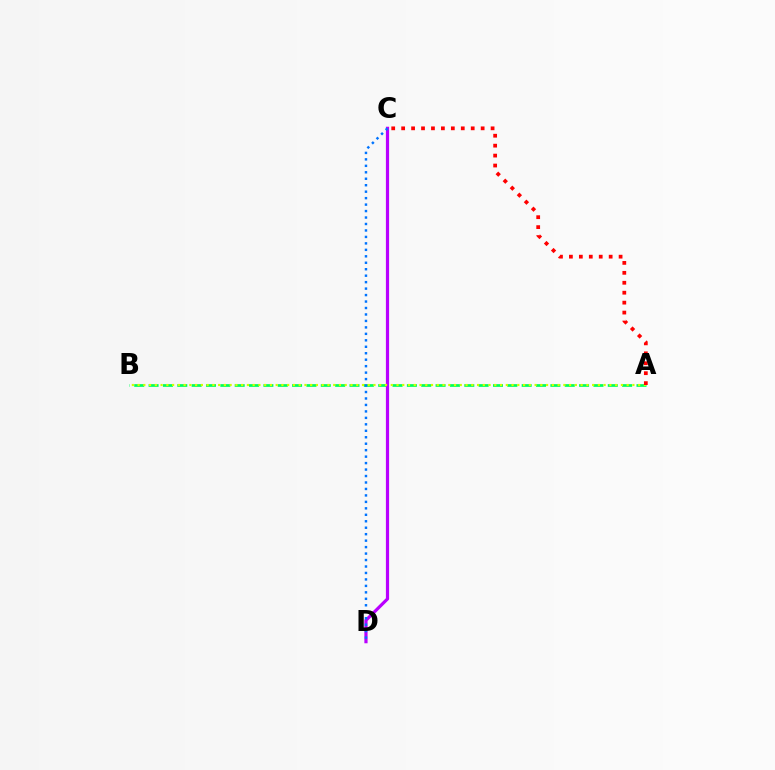{('A', 'B'): [{'color': '#00ff5c', 'line_style': 'dashed', 'thickness': 1.95}, {'color': '#d1ff00', 'line_style': 'dotted', 'thickness': 1.56}], ('C', 'D'): [{'color': '#b900ff', 'line_style': 'solid', 'thickness': 2.3}, {'color': '#0074ff', 'line_style': 'dotted', 'thickness': 1.76}], ('A', 'C'): [{'color': '#ff0000', 'line_style': 'dotted', 'thickness': 2.7}]}